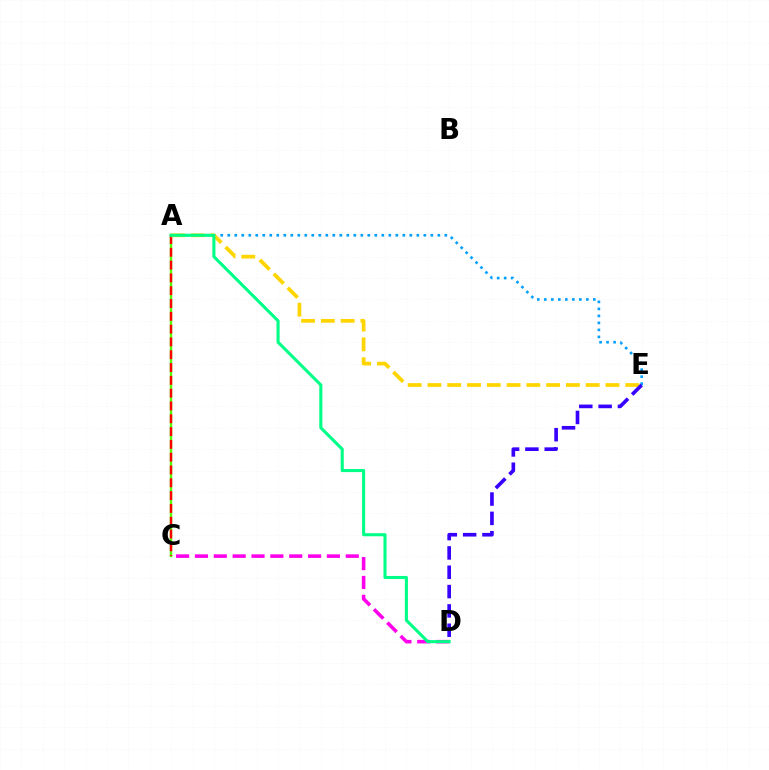{('A', 'C'): [{'color': '#4fff00', 'line_style': 'solid', 'thickness': 1.73}, {'color': '#ff0000', 'line_style': 'dashed', 'thickness': 1.74}], ('C', 'D'): [{'color': '#ff00ed', 'line_style': 'dashed', 'thickness': 2.56}], ('A', 'E'): [{'color': '#009eff', 'line_style': 'dotted', 'thickness': 1.9}, {'color': '#ffd500', 'line_style': 'dashed', 'thickness': 2.69}], ('A', 'D'): [{'color': '#00ff86', 'line_style': 'solid', 'thickness': 2.22}], ('D', 'E'): [{'color': '#3700ff', 'line_style': 'dashed', 'thickness': 2.63}]}